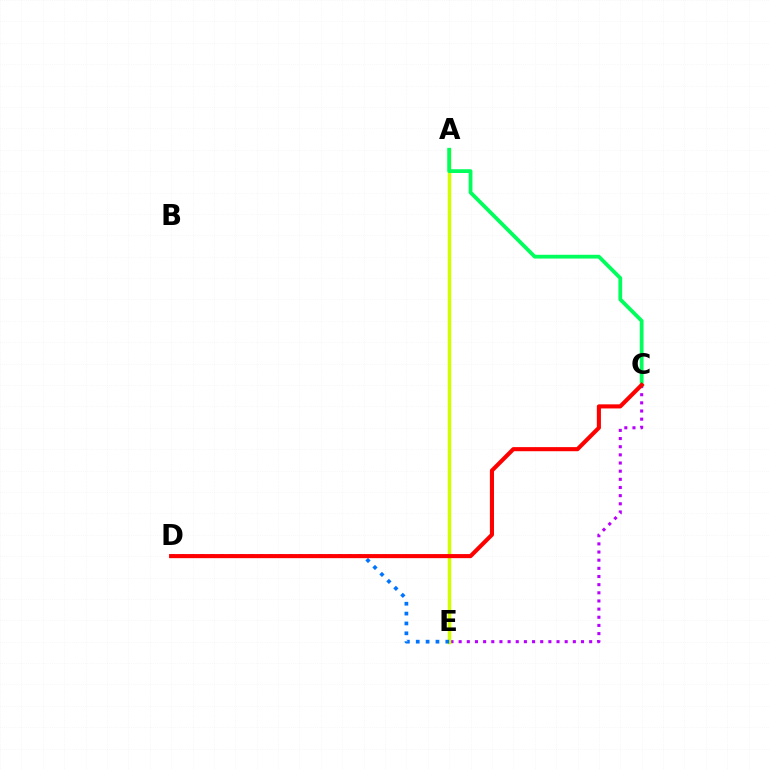{('C', 'E'): [{'color': '#b900ff', 'line_style': 'dotted', 'thickness': 2.22}], ('A', 'E'): [{'color': '#d1ff00', 'line_style': 'solid', 'thickness': 2.52}], ('A', 'C'): [{'color': '#00ff5c', 'line_style': 'solid', 'thickness': 2.72}], ('D', 'E'): [{'color': '#0074ff', 'line_style': 'dotted', 'thickness': 2.68}], ('C', 'D'): [{'color': '#ff0000', 'line_style': 'solid', 'thickness': 2.95}]}